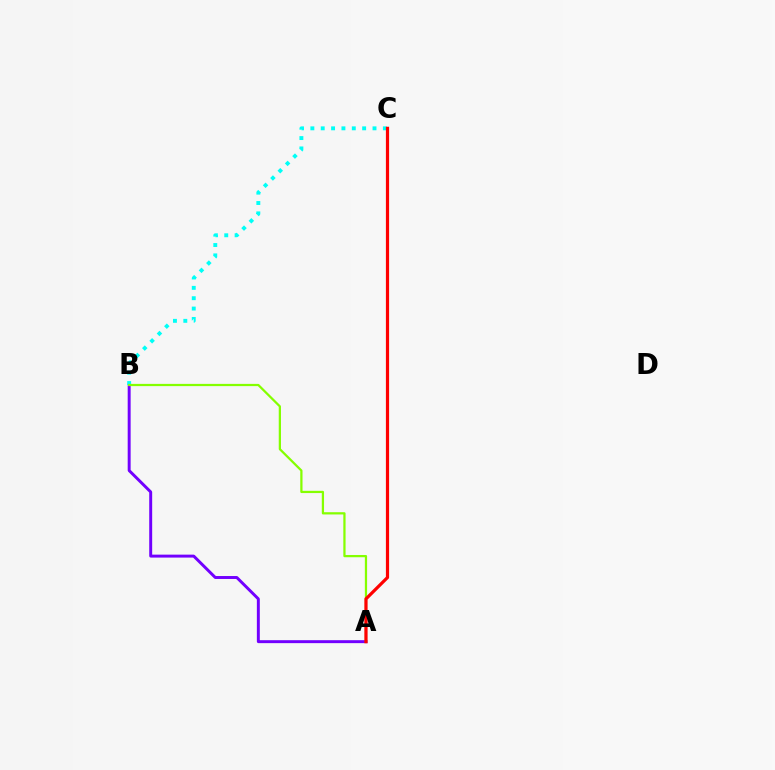{('A', 'B'): [{'color': '#7200ff', 'line_style': 'solid', 'thickness': 2.12}, {'color': '#84ff00', 'line_style': 'solid', 'thickness': 1.62}], ('B', 'C'): [{'color': '#00fff6', 'line_style': 'dotted', 'thickness': 2.81}], ('A', 'C'): [{'color': '#ff0000', 'line_style': 'solid', 'thickness': 2.3}]}